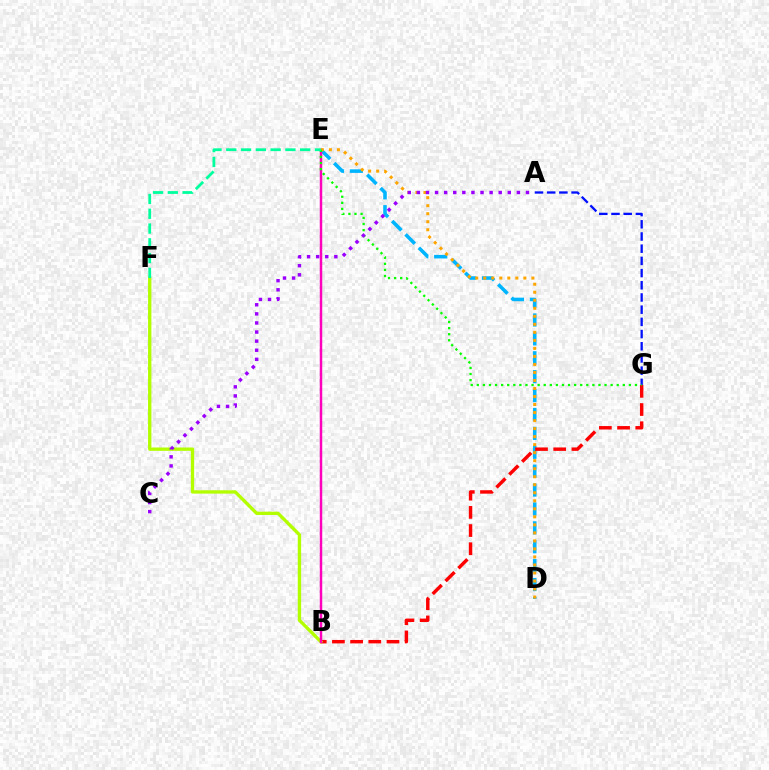{('A', 'G'): [{'color': '#0010ff', 'line_style': 'dashed', 'thickness': 1.66}], ('D', 'E'): [{'color': '#00b5ff', 'line_style': 'dashed', 'thickness': 2.57}, {'color': '#ffa500', 'line_style': 'dotted', 'thickness': 2.18}], ('B', 'G'): [{'color': '#ff0000', 'line_style': 'dashed', 'thickness': 2.47}], ('B', 'F'): [{'color': '#b3ff00', 'line_style': 'solid', 'thickness': 2.4}], ('B', 'E'): [{'color': '#ff00bd', 'line_style': 'solid', 'thickness': 1.77}], ('E', 'G'): [{'color': '#08ff00', 'line_style': 'dotted', 'thickness': 1.65}], ('E', 'F'): [{'color': '#00ff9d', 'line_style': 'dashed', 'thickness': 2.01}], ('A', 'C'): [{'color': '#9b00ff', 'line_style': 'dotted', 'thickness': 2.47}]}